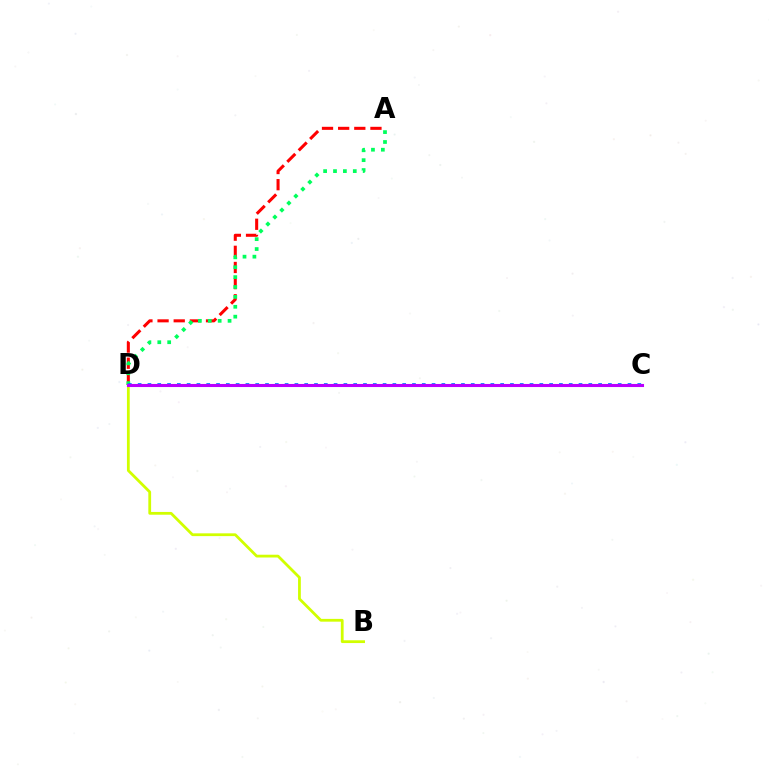{('B', 'D'): [{'color': '#d1ff00', 'line_style': 'solid', 'thickness': 2.0}], ('A', 'D'): [{'color': '#ff0000', 'line_style': 'dashed', 'thickness': 2.19}, {'color': '#00ff5c', 'line_style': 'dotted', 'thickness': 2.69}], ('C', 'D'): [{'color': '#0074ff', 'line_style': 'dotted', 'thickness': 2.66}, {'color': '#b900ff', 'line_style': 'solid', 'thickness': 2.22}]}